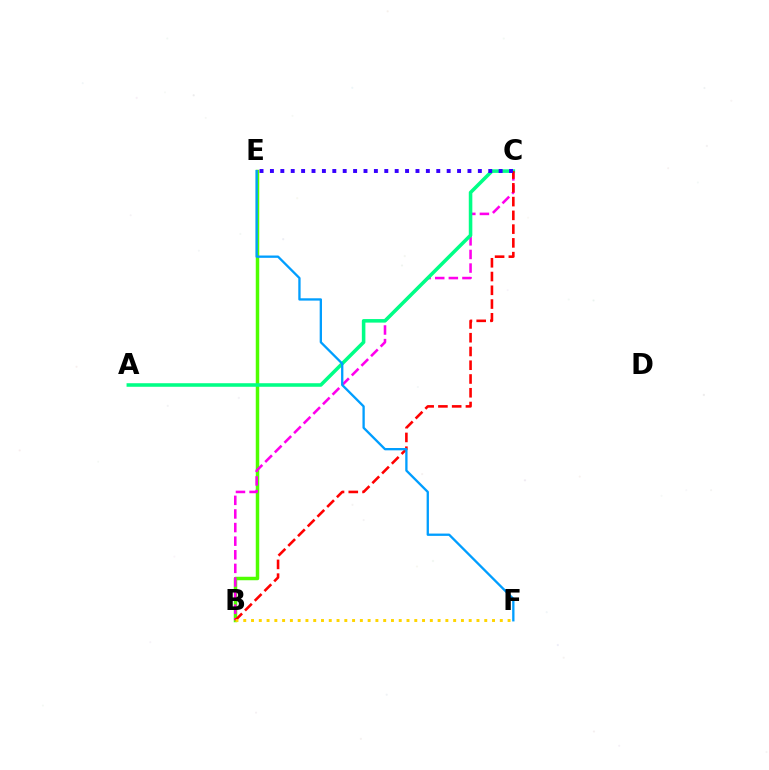{('B', 'E'): [{'color': '#4fff00', 'line_style': 'solid', 'thickness': 2.5}], ('B', 'C'): [{'color': '#ff00ed', 'line_style': 'dashed', 'thickness': 1.85}, {'color': '#ff0000', 'line_style': 'dashed', 'thickness': 1.87}], ('A', 'C'): [{'color': '#00ff86', 'line_style': 'solid', 'thickness': 2.56}], ('C', 'E'): [{'color': '#3700ff', 'line_style': 'dotted', 'thickness': 2.82}], ('E', 'F'): [{'color': '#009eff', 'line_style': 'solid', 'thickness': 1.67}], ('B', 'F'): [{'color': '#ffd500', 'line_style': 'dotted', 'thickness': 2.11}]}